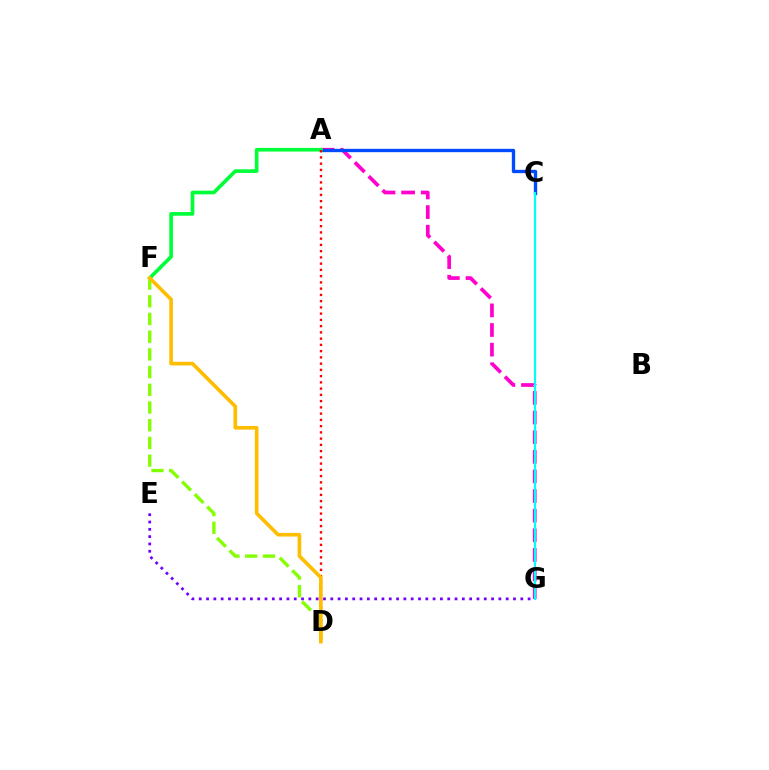{('A', 'G'): [{'color': '#ff00cf', 'line_style': 'dashed', 'thickness': 2.67}], ('A', 'C'): [{'color': '#004bff', 'line_style': 'solid', 'thickness': 2.4}], ('A', 'F'): [{'color': '#00ff39', 'line_style': 'solid', 'thickness': 2.63}], ('C', 'G'): [{'color': '#00fff6', 'line_style': 'solid', 'thickness': 1.55}], ('E', 'G'): [{'color': '#7200ff', 'line_style': 'dotted', 'thickness': 1.99}], ('D', 'F'): [{'color': '#84ff00', 'line_style': 'dashed', 'thickness': 2.41}, {'color': '#ffbd00', 'line_style': 'solid', 'thickness': 2.61}], ('A', 'D'): [{'color': '#ff0000', 'line_style': 'dotted', 'thickness': 1.7}]}